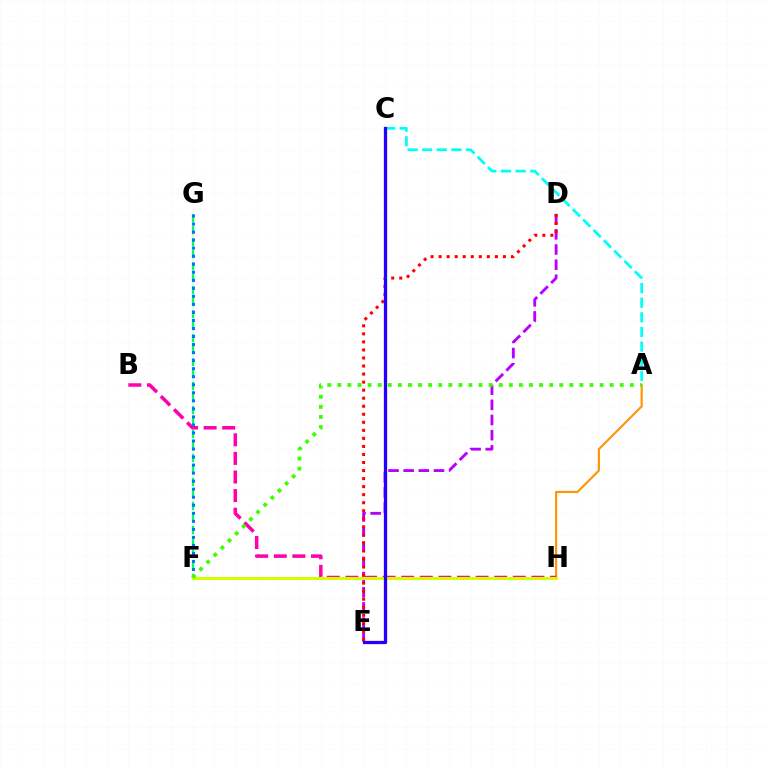{('D', 'E'): [{'color': '#b900ff', 'line_style': 'dashed', 'thickness': 2.06}, {'color': '#ff0000', 'line_style': 'dotted', 'thickness': 2.18}], ('A', 'H'): [{'color': '#ff9400', 'line_style': 'solid', 'thickness': 1.53}], ('A', 'C'): [{'color': '#00fff6', 'line_style': 'dashed', 'thickness': 1.99}], ('F', 'G'): [{'color': '#00ff5c', 'line_style': 'dashed', 'thickness': 1.63}, {'color': '#0074ff', 'line_style': 'dotted', 'thickness': 2.18}], ('B', 'H'): [{'color': '#ff00ac', 'line_style': 'dashed', 'thickness': 2.53}], ('F', 'H'): [{'color': '#d1ff00', 'line_style': 'solid', 'thickness': 2.23}], ('C', 'E'): [{'color': '#2500ff', 'line_style': 'solid', 'thickness': 2.35}], ('A', 'F'): [{'color': '#3dff00', 'line_style': 'dotted', 'thickness': 2.74}]}